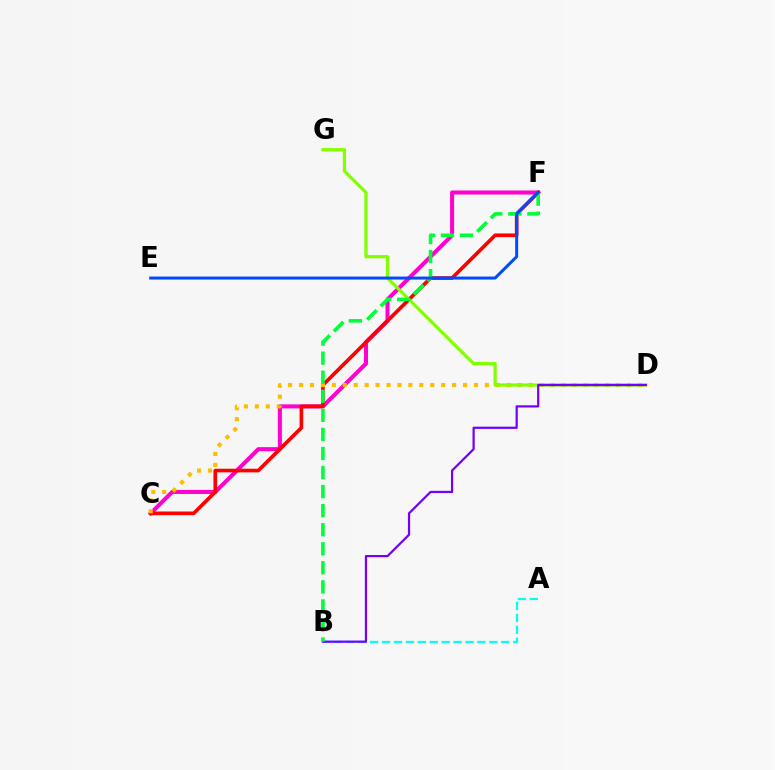{('C', 'F'): [{'color': '#ff00cf', 'line_style': 'solid', 'thickness': 2.91}, {'color': '#ff0000', 'line_style': 'solid', 'thickness': 2.64}], ('C', 'D'): [{'color': '#ffbd00', 'line_style': 'dotted', 'thickness': 2.97}], ('D', 'G'): [{'color': '#84ff00', 'line_style': 'solid', 'thickness': 2.34}], ('A', 'B'): [{'color': '#00fff6', 'line_style': 'dashed', 'thickness': 1.62}], ('B', 'D'): [{'color': '#7200ff', 'line_style': 'solid', 'thickness': 1.6}], ('B', 'F'): [{'color': '#00ff39', 'line_style': 'dashed', 'thickness': 2.59}], ('E', 'F'): [{'color': '#004bff', 'line_style': 'solid', 'thickness': 2.16}]}